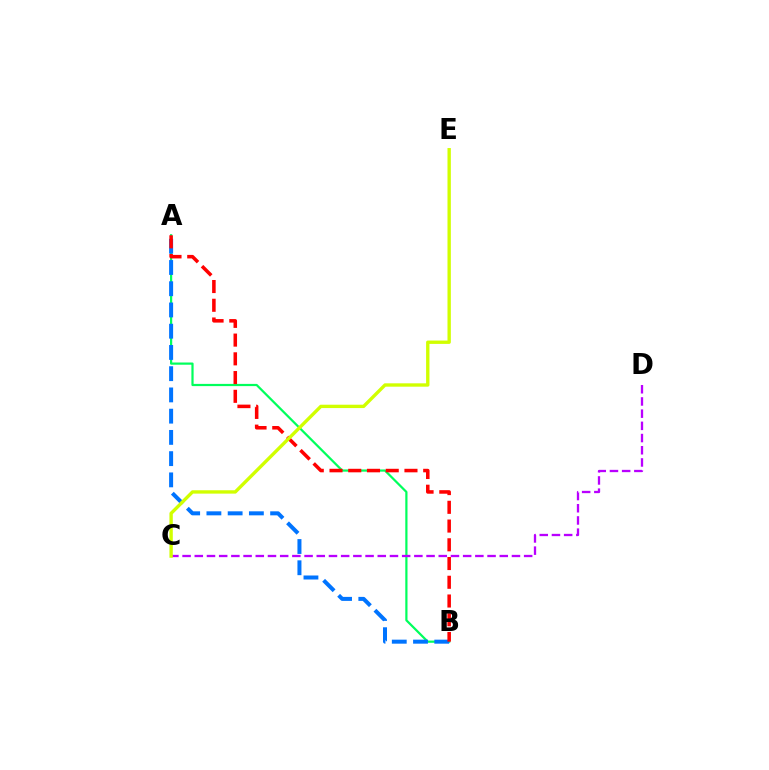{('A', 'B'): [{'color': '#00ff5c', 'line_style': 'solid', 'thickness': 1.6}, {'color': '#0074ff', 'line_style': 'dashed', 'thickness': 2.89}, {'color': '#ff0000', 'line_style': 'dashed', 'thickness': 2.55}], ('C', 'D'): [{'color': '#b900ff', 'line_style': 'dashed', 'thickness': 1.66}], ('C', 'E'): [{'color': '#d1ff00', 'line_style': 'solid', 'thickness': 2.42}]}